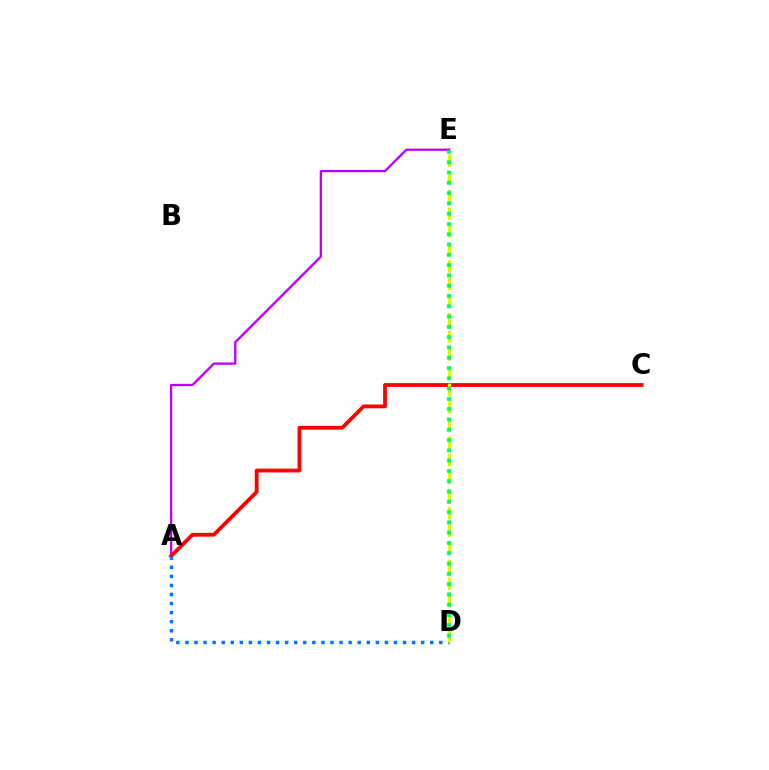{('A', 'E'): [{'color': '#b900ff', 'line_style': 'solid', 'thickness': 1.66}], ('A', 'C'): [{'color': '#ff0000', 'line_style': 'solid', 'thickness': 2.73}], ('A', 'D'): [{'color': '#0074ff', 'line_style': 'dotted', 'thickness': 2.46}], ('D', 'E'): [{'color': '#d1ff00', 'line_style': 'dashed', 'thickness': 2.39}, {'color': '#00ff5c', 'line_style': 'dotted', 'thickness': 2.8}]}